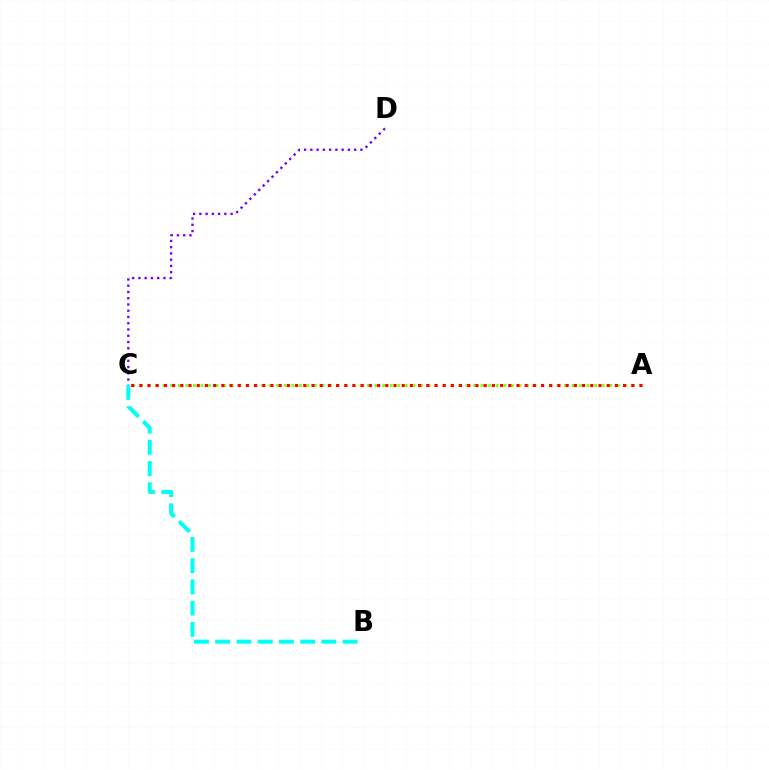{('B', 'C'): [{'color': '#00fff6', 'line_style': 'dashed', 'thickness': 2.88}], ('A', 'C'): [{'color': '#84ff00', 'line_style': 'dotted', 'thickness': 2.06}, {'color': '#ff0000', 'line_style': 'dotted', 'thickness': 2.23}], ('C', 'D'): [{'color': '#7200ff', 'line_style': 'dotted', 'thickness': 1.7}]}